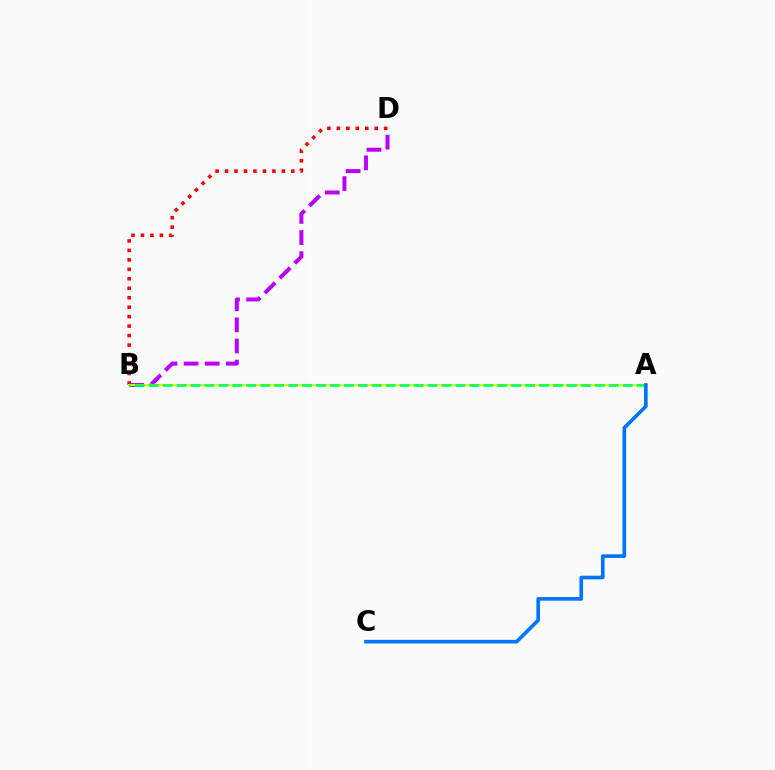{('B', 'D'): [{'color': '#b900ff', 'line_style': 'dashed', 'thickness': 2.87}, {'color': '#ff0000', 'line_style': 'dotted', 'thickness': 2.57}], ('A', 'B'): [{'color': '#d1ff00', 'line_style': 'solid', 'thickness': 1.54}, {'color': '#00ff5c', 'line_style': 'dashed', 'thickness': 1.89}], ('A', 'C'): [{'color': '#0074ff', 'line_style': 'solid', 'thickness': 2.63}]}